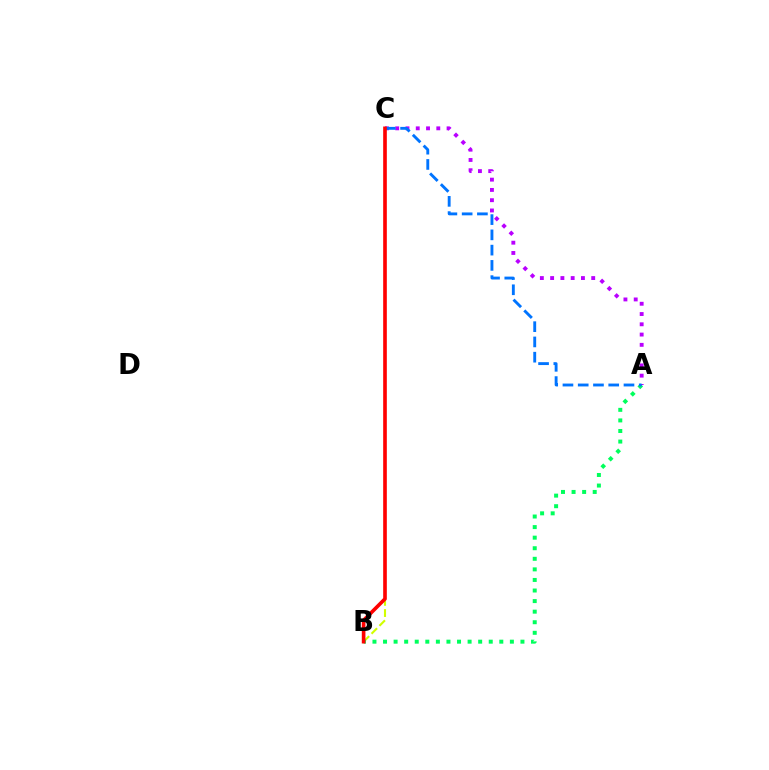{('B', 'C'): [{'color': '#d1ff00', 'line_style': 'dashed', 'thickness': 1.52}, {'color': '#ff0000', 'line_style': 'solid', 'thickness': 2.62}], ('A', 'B'): [{'color': '#00ff5c', 'line_style': 'dotted', 'thickness': 2.87}], ('A', 'C'): [{'color': '#b900ff', 'line_style': 'dotted', 'thickness': 2.79}, {'color': '#0074ff', 'line_style': 'dashed', 'thickness': 2.07}]}